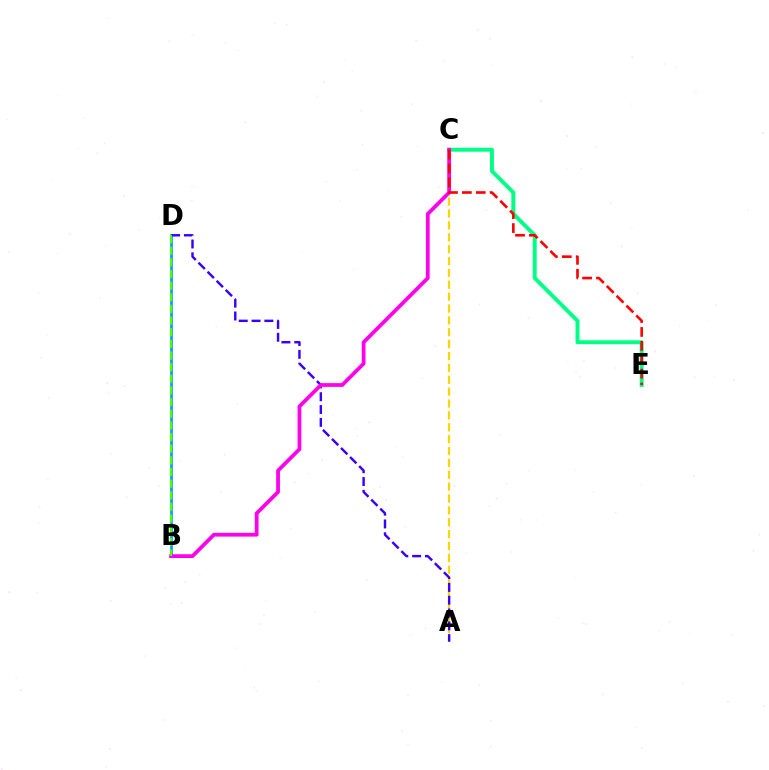{('B', 'D'): [{'color': '#009eff', 'line_style': 'solid', 'thickness': 1.94}, {'color': '#4fff00', 'line_style': 'dashed', 'thickness': 1.58}], ('C', 'E'): [{'color': '#00ff86', 'line_style': 'solid', 'thickness': 2.83}, {'color': '#ff0000', 'line_style': 'dashed', 'thickness': 1.89}], ('A', 'C'): [{'color': '#ffd500', 'line_style': 'dashed', 'thickness': 1.61}], ('A', 'D'): [{'color': '#3700ff', 'line_style': 'dashed', 'thickness': 1.74}], ('B', 'C'): [{'color': '#ff00ed', 'line_style': 'solid', 'thickness': 2.71}]}